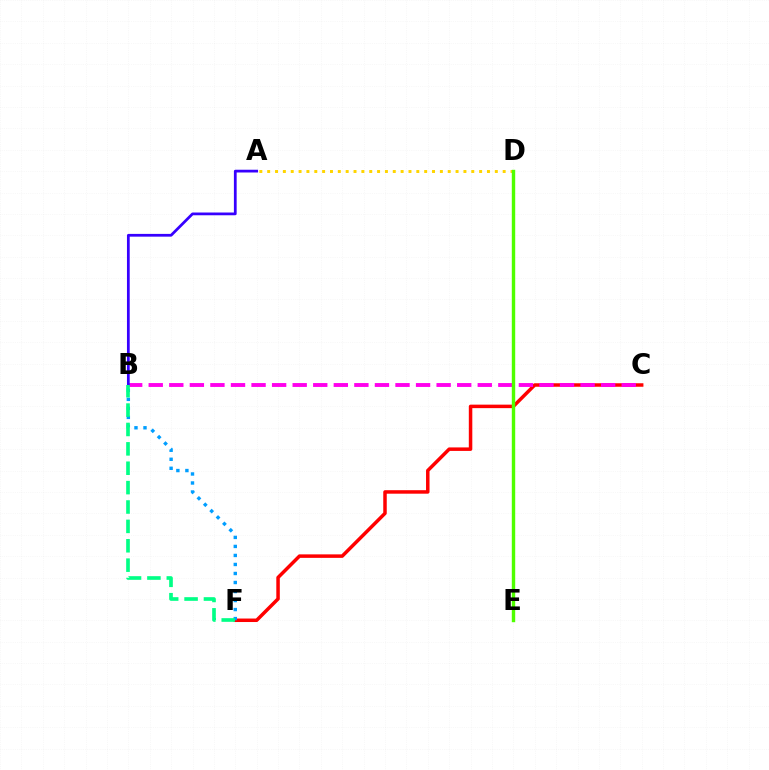{('C', 'F'): [{'color': '#ff0000', 'line_style': 'solid', 'thickness': 2.52}], ('A', 'D'): [{'color': '#ffd500', 'line_style': 'dotted', 'thickness': 2.13}], ('B', 'F'): [{'color': '#009eff', 'line_style': 'dotted', 'thickness': 2.45}, {'color': '#00ff86', 'line_style': 'dashed', 'thickness': 2.63}], ('B', 'C'): [{'color': '#ff00ed', 'line_style': 'dashed', 'thickness': 2.79}], ('A', 'B'): [{'color': '#3700ff', 'line_style': 'solid', 'thickness': 1.98}], ('D', 'E'): [{'color': '#4fff00', 'line_style': 'solid', 'thickness': 2.45}]}